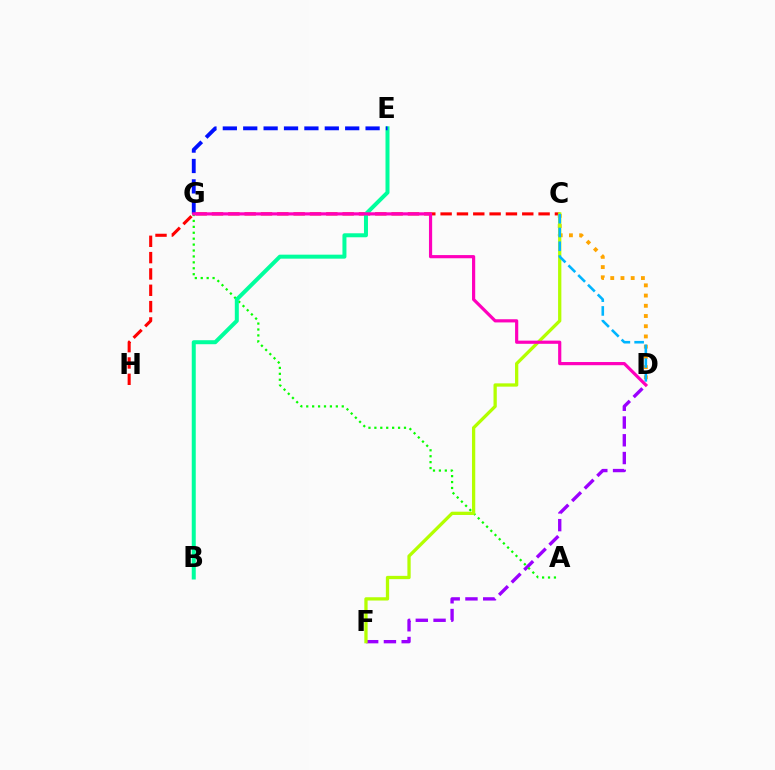{('C', 'H'): [{'color': '#ff0000', 'line_style': 'dashed', 'thickness': 2.22}], ('C', 'D'): [{'color': '#ffa500', 'line_style': 'dotted', 'thickness': 2.78}, {'color': '#00b5ff', 'line_style': 'dashed', 'thickness': 1.87}], ('D', 'F'): [{'color': '#9b00ff', 'line_style': 'dashed', 'thickness': 2.41}], ('A', 'G'): [{'color': '#08ff00', 'line_style': 'dotted', 'thickness': 1.61}], ('B', 'E'): [{'color': '#00ff9d', 'line_style': 'solid', 'thickness': 2.88}], ('E', 'G'): [{'color': '#0010ff', 'line_style': 'dashed', 'thickness': 2.77}], ('C', 'F'): [{'color': '#b3ff00', 'line_style': 'solid', 'thickness': 2.36}], ('D', 'G'): [{'color': '#ff00bd', 'line_style': 'solid', 'thickness': 2.29}]}